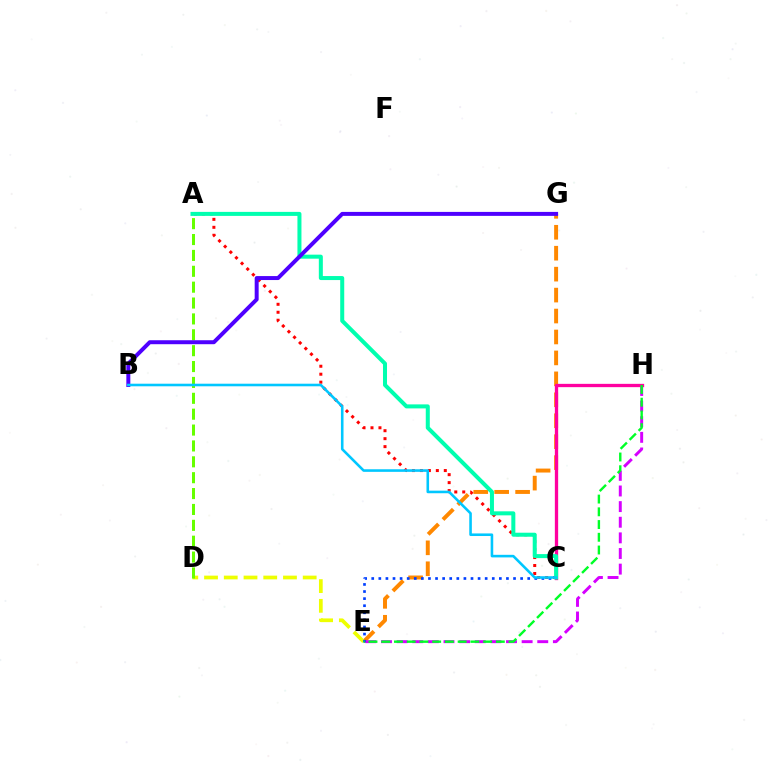{('E', 'G'): [{'color': '#ff8800', 'line_style': 'dashed', 'thickness': 2.84}], ('A', 'C'): [{'color': '#ff0000', 'line_style': 'dotted', 'thickness': 2.16}, {'color': '#00ffaf', 'line_style': 'solid', 'thickness': 2.89}], ('D', 'E'): [{'color': '#eeff00', 'line_style': 'dashed', 'thickness': 2.68}], ('E', 'H'): [{'color': '#d600ff', 'line_style': 'dashed', 'thickness': 2.12}, {'color': '#00ff27', 'line_style': 'dashed', 'thickness': 1.73}], ('C', 'E'): [{'color': '#003fff', 'line_style': 'dotted', 'thickness': 1.93}], ('A', 'D'): [{'color': '#66ff00', 'line_style': 'dashed', 'thickness': 2.16}], ('C', 'H'): [{'color': '#ff00a0', 'line_style': 'solid', 'thickness': 2.38}], ('B', 'G'): [{'color': '#4f00ff', 'line_style': 'solid', 'thickness': 2.86}], ('B', 'C'): [{'color': '#00c7ff', 'line_style': 'solid', 'thickness': 1.86}]}